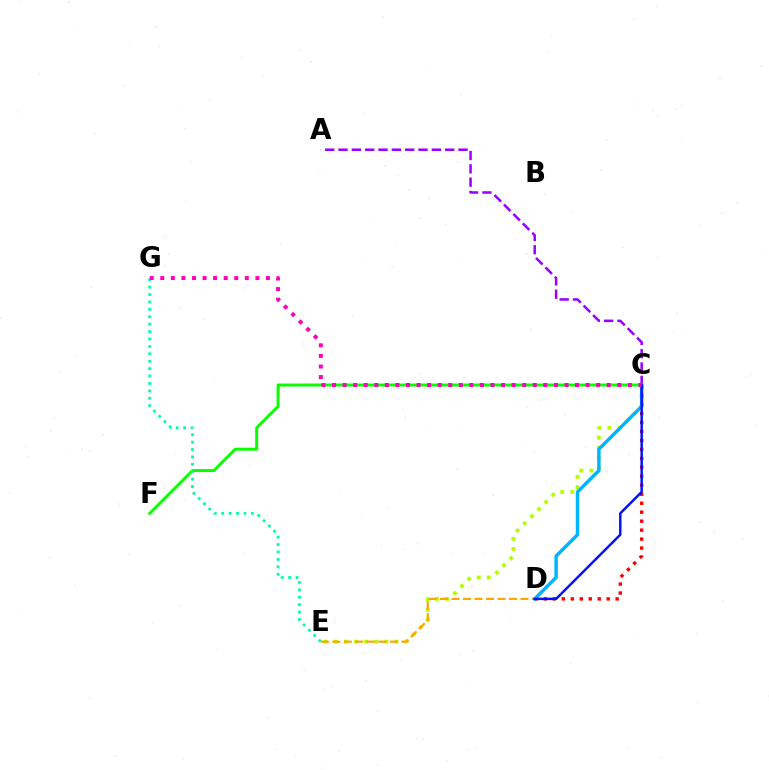{('C', 'E'): [{'color': '#b3ff00', 'line_style': 'dotted', 'thickness': 2.75}], ('C', 'F'): [{'color': '#08ff00', 'line_style': 'solid', 'thickness': 2.13}], ('E', 'G'): [{'color': '#00ff9d', 'line_style': 'dotted', 'thickness': 2.01}], ('D', 'E'): [{'color': '#ffa500', 'line_style': 'dashed', 'thickness': 1.56}], ('A', 'C'): [{'color': '#9b00ff', 'line_style': 'dashed', 'thickness': 1.81}], ('C', 'D'): [{'color': '#ff0000', 'line_style': 'dotted', 'thickness': 2.44}, {'color': '#00b5ff', 'line_style': 'solid', 'thickness': 2.48}, {'color': '#0010ff', 'line_style': 'solid', 'thickness': 1.76}], ('C', 'G'): [{'color': '#ff00bd', 'line_style': 'dotted', 'thickness': 2.87}]}